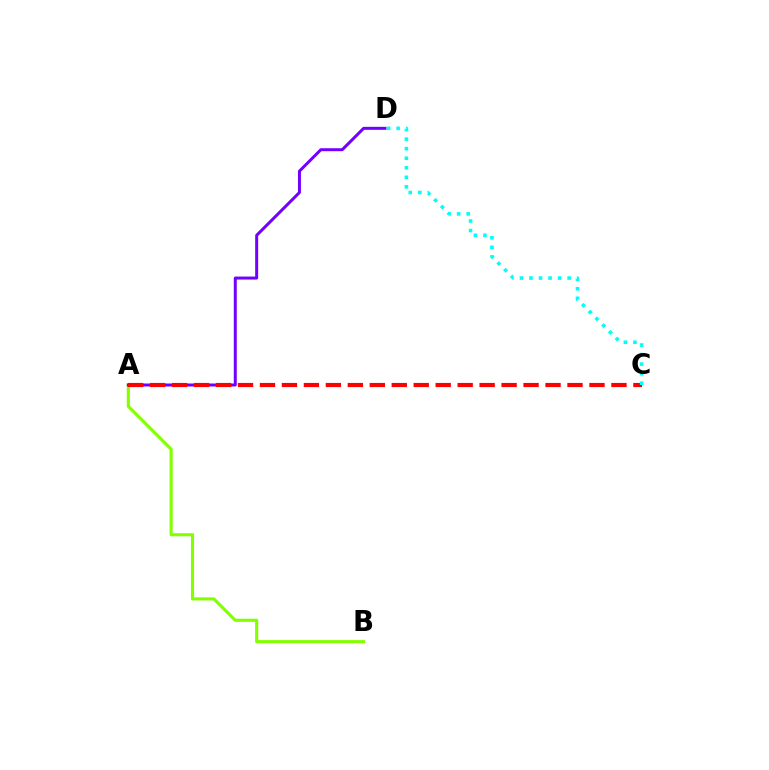{('A', 'B'): [{'color': '#84ff00', 'line_style': 'solid', 'thickness': 2.24}], ('A', 'D'): [{'color': '#7200ff', 'line_style': 'solid', 'thickness': 2.15}], ('A', 'C'): [{'color': '#ff0000', 'line_style': 'dashed', 'thickness': 2.98}], ('C', 'D'): [{'color': '#00fff6', 'line_style': 'dotted', 'thickness': 2.59}]}